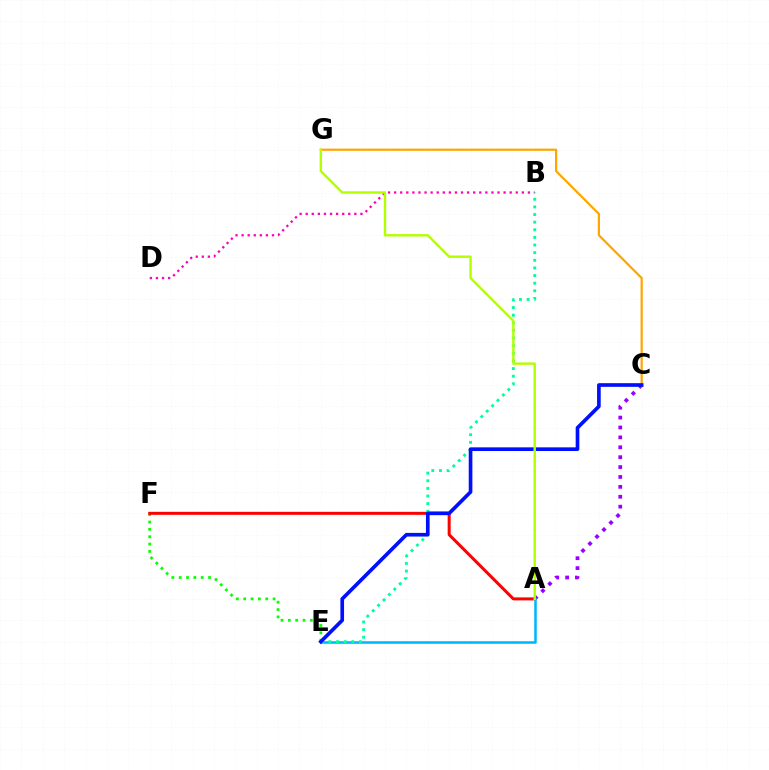{('E', 'F'): [{'color': '#08ff00', 'line_style': 'dotted', 'thickness': 1.99}], ('A', 'C'): [{'color': '#9b00ff', 'line_style': 'dotted', 'thickness': 2.69}], ('A', 'F'): [{'color': '#ff0000', 'line_style': 'solid', 'thickness': 2.16}], ('B', 'D'): [{'color': '#ff00bd', 'line_style': 'dotted', 'thickness': 1.65}], ('A', 'E'): [{'color': '#00b5ff', 'line_style': 'solid', 'thickness': 1.83}], ('B', 'E'): [{'color': '#00ff9d', 'line_style': 'dotted', 'thickness': 2.07}], ('C', 'G'): [{'color': '#ffa500', 'line_style': 'solid', 'thickness': 1.58}], ('C', 'E'): [{'color': '#0010ff', 'line_style': 'solid', 'thickness': 2.63}], ('A', 'G'): [{'color': '#b3ff00', 'line_style': 'solid', 'thickness': 1.73}]}